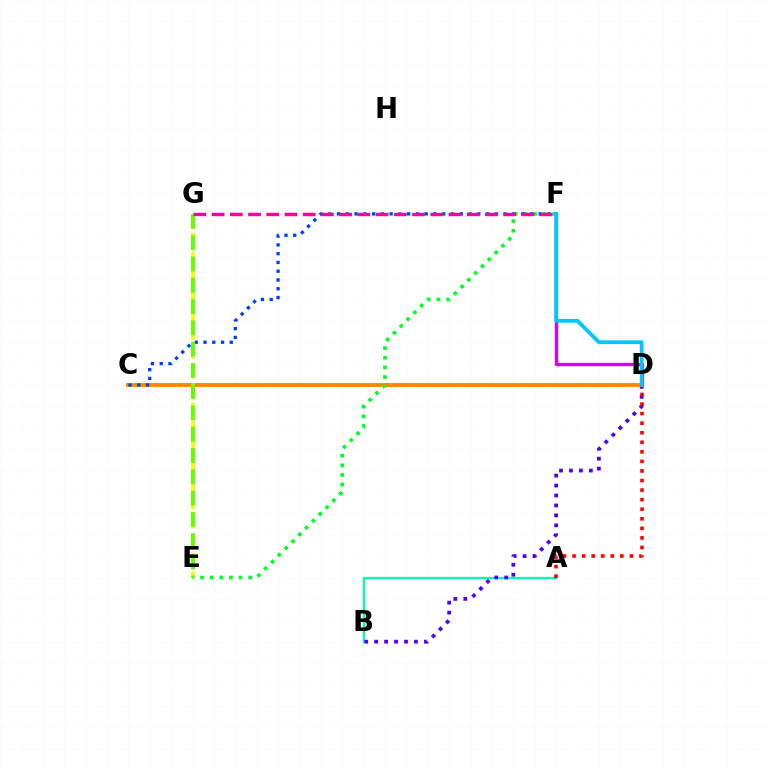{('A', 'B'): [{'color': '#00ffaf', 'line_style': 'solid', 'thickness': 1.65}], ('D', 'F'): [{'color': '#d600ff', 'line_style': 'solid', 'thickness': 2.4}, {'color': '#00c7ff', 'line_style': 'solid', 'thickness': 2.71}], ('B', 'D'): [{'color': '#4f00ff', 'line_style': 'dotted', 'thickness': 2.7}], ('C', 'D'): [{'color': '#ff8800', 'line_style': 'solid', 'thickness': 2.81}], ('E', 'G'): [{'color': '#eeff00', 'line_style': 'dashed', 'thickness': 2.56}, {'color': '#66ff00', 'line_style': 'dashed', 'thickness': 2.89}], ('E', 'F'): [{'color': '#00ff27', 'line_style': 'dotted', 'thickness': 2.62}], ('C', 'F'): [{'color': '#003fff', 'line_style': 'dotted', 'thickness': 2.38}], ('A', 'D'): [{'color': '#ff0000', 'line_style': 'dotted', 'thickness': 2.6}], ('F', 'G'): [{'color': '#ff00a0', 'line_style': 'dashed', 'thickness': 2.48}]}